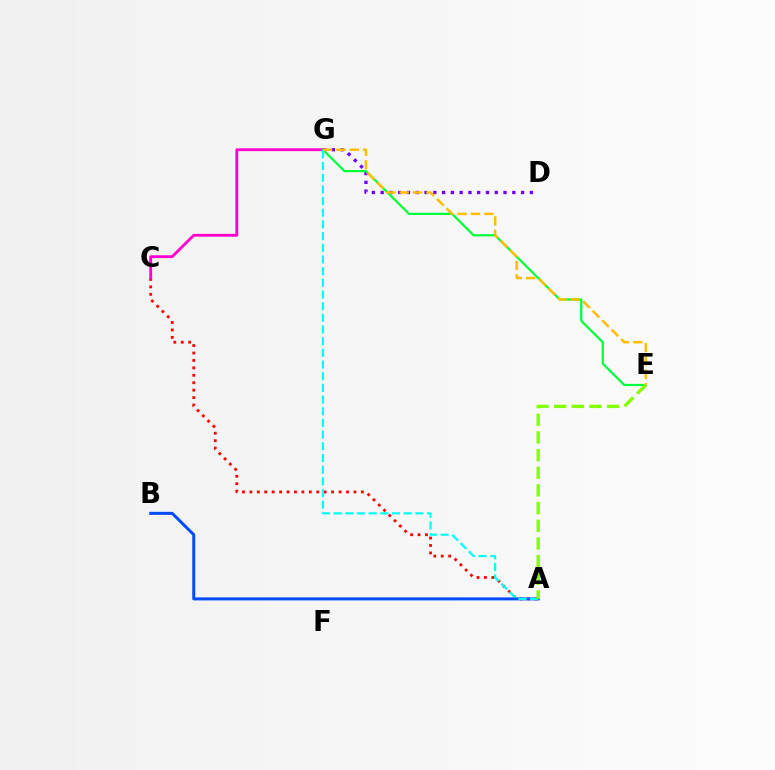{('A', 'C'): [{'color': '#ff0000', 'line_style': 'dotted', 'thickness': 2.02}], ('C', 'G'): [{'color': '#ff00cf', 'line_style': 'solid', 'thickness': 2.04}], ('D', 'G'): [{'color': '#7200ff', 'line_style': 'dotted', 'thickness': 2.38}], ('E', 'G'): [{'color': '#00ff39', 'line_style': 'solid', 'thickness': 1.6}, {'color': '#ffbd00', 'line_style': 'dashed', 'thickness': 1.81}], ('A', 'B'): [{'color': '#004bff', 'line_style': 'solid', 'thickness': 2.15}], ('A', 'G'): [{'color': '#00fff6', 'line_style': 'dashed', 'thickness': 1.59}], ('A', 'E'): [{'color': '#84ff00', 'line_style': 'dashed', 'thickness': 2.4}]}